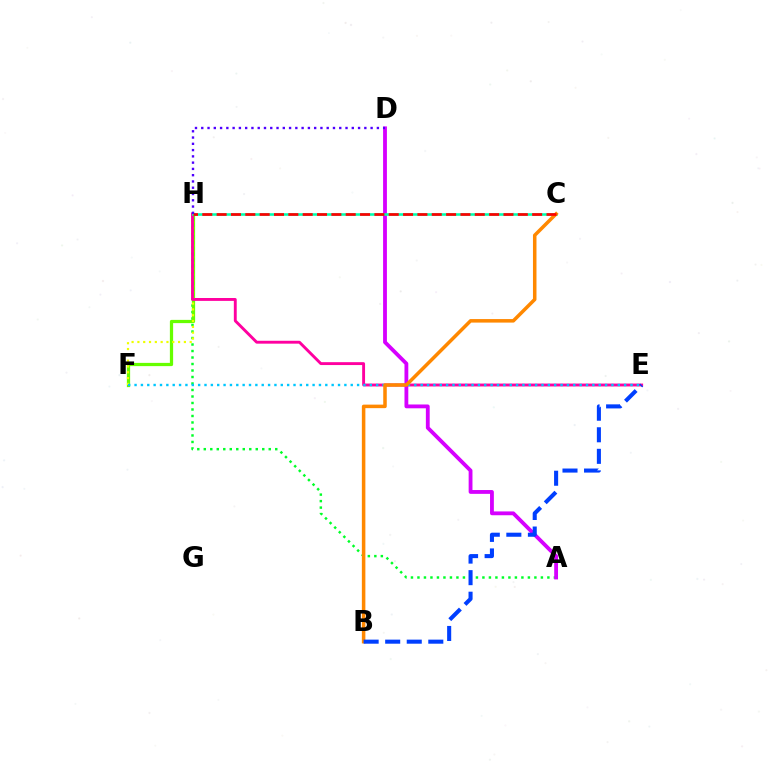{('A', 'H'): [{'color': '#00ff27', 'line_style': 'dotted', 'thickness': 1.77}], ('F', 'H'): [{'color': '#66ff00', 'line_style': 'solid', 'thickness': 2.34}, {'color': '#eeff00', 'line_style': 'dotted', 'thickness': 1.58}], ('A', 'D'): [{'color': '#d600ff', 'line_style': 'solid', 'thickness': 2.75}], ('E', 'H'): [{'color': '#ff00a0', 'line_style': 'solid', 'thickness': 2.08}], ('E', 'F'): [{'color': '#00c7ff', 'line_style': 'dotted', 'thickness': 1.73}], ('C', 'H'): [{'color': '#00ffaf', 'line_style': 'solid', 'thickness': 1.86}, {'color': '#ff0000', 'line_style': 'dashed', 'thickness': 1.95}], ('B', 'C'): [{'color': '#ff8800', 'line_style': 'solid', 'thickness': 2.53}], ('B', 'E'): [{'color': '#003fff', 'line_style': 'dashed', 'thickness': 2.93}], ('D', 'H'): [{'color': '#4f00ff', 'line_style': 'dotted', 'thickness': 1.7}]}